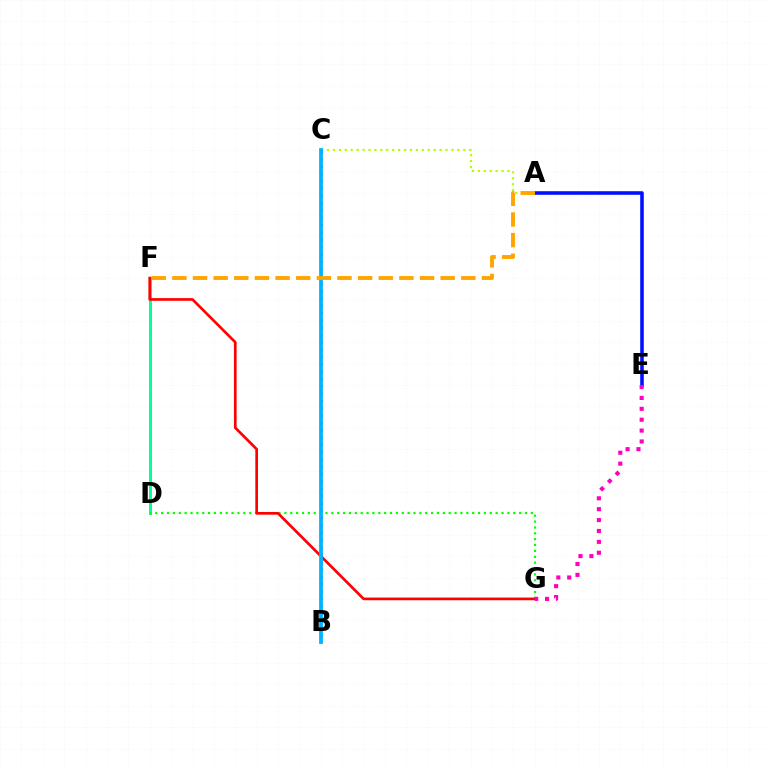{('D', 'F'): [{'color': '#00ff9d', 'line_style': 'solid', 'thickness': 2.16}], ('A', 'C'): [{'color': '#b3ff00', 'line_style': 'dotted', 'thickness': 1.61}], ('A', 'E'): [{'color': '#0010ff', 'line_style': 'solid', 'thickness': 2.58}], ('D', 'G'): [{'color': '#08ff00', 'line_style': 'dotted', 'thickness': 1.59}], ('F', 'G'): [{'color': '#ff0000', 'line_style': 'solid', 'thickness': 1.93}], ('B', 'C'): [{'color': '#9b00ff', 'line_style': 'dotted', 'thickness': 1.99}, {'color': '#00b5ff', 'line_style': 'solid', 'thickness': 2.71}], ('E', 'G'): [{'color': '#ff00bd', 'line_style': 'dotted', 'thickness': 2.96}], ('A', 'F'): [{'color': '#ffa500', 'line_style': 'dashed', 'thickness': 2.8}]}